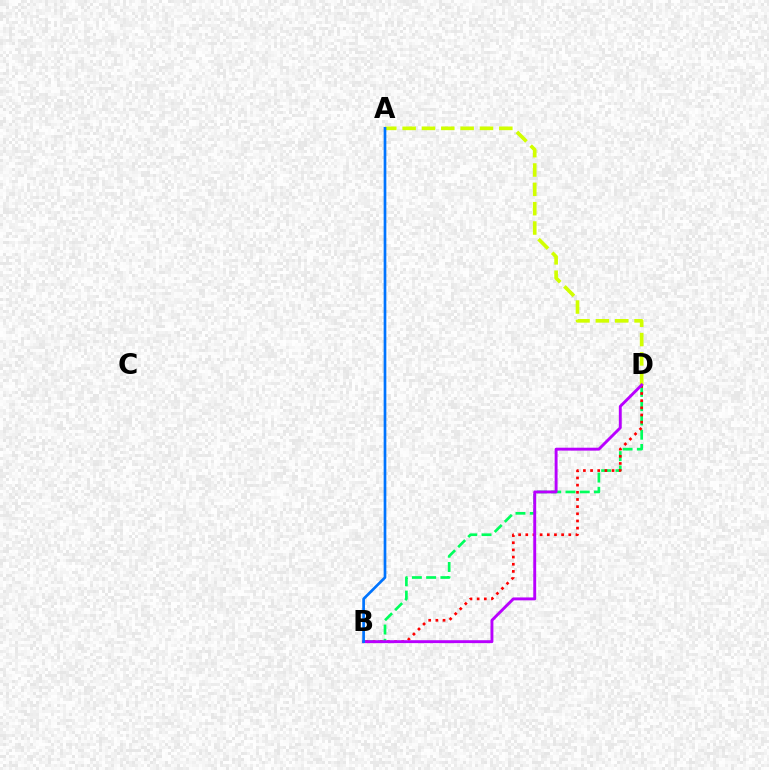{('B', 'D'): [{'color': '#00ff5c', 'line_style': 'dashed', 'thickness': 1.94}, {'color': '#ff0000', 'line_style': 'dotted', 'thickness': 1.95}, {'color': '#b900ff', 'line_style': 'solid', 'thickness': 2.09}], ('A', 'D'): [{'color': '#d1ff00', 'line_style': 'dashed', 'thickness': 2.63}], ('A', 'B'): [{'color': '#0074ff', 'line_style': 'solid', 'thickness': 1.94}]}